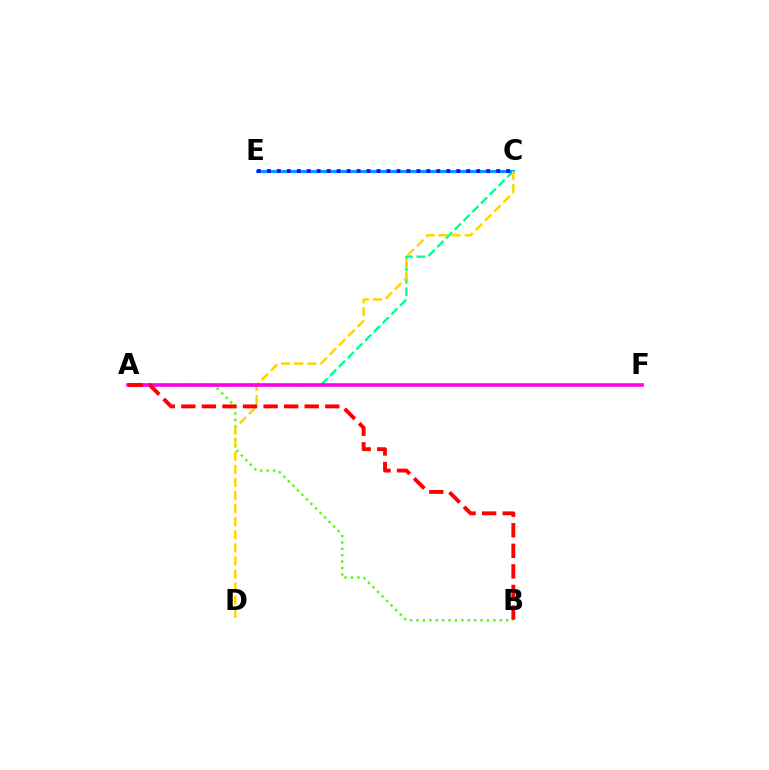{('A', 'B'): [{'color': '#4fff00', 'line_style': 'dotted', 'thickness': 1.74}, {'color': '#ff0000', 'line_style': 'dashed', 'thickness': 2.79}], ('A', 'C'): [{'color': '#00ff86', 'line_style': 'dashed', 'thickness': 1.68}], ('C', 'E'): [{'color': '#009eff', 'line_style': 'solid', 'thickness': 2.27}, {'color': '#3700ff', 'line_style': 'dotted', 'thickness': 2.71}], ('C', 'D'): [{'color': '#ffd500', 'line_style': 'dashed', 'thickness': 1.78}], ('A', 'F'): [{'color': '#ff00ed', 'line_style': 'solid', 'thickness': 2.61}]}